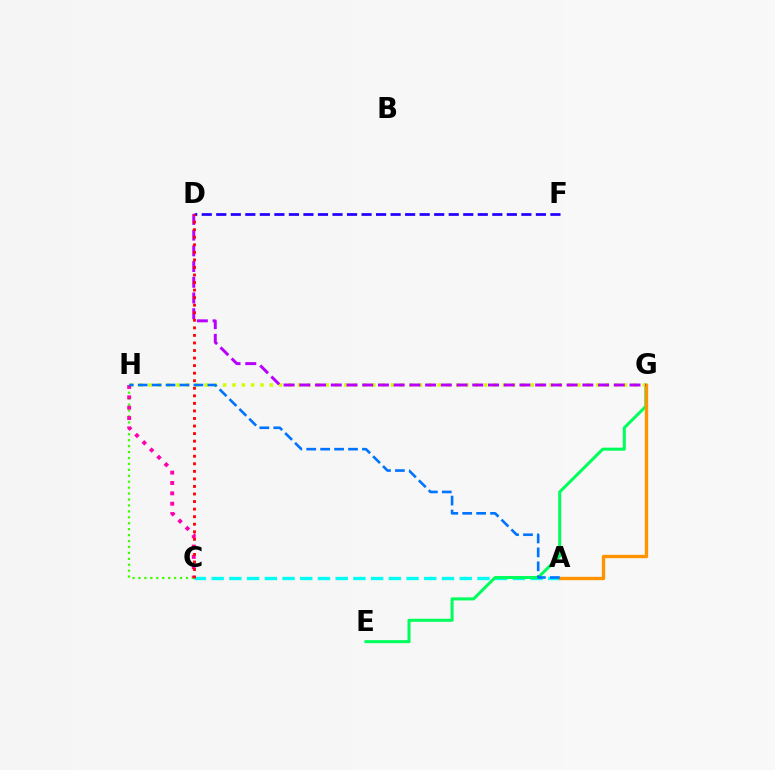{('A', 'C'): [{'color': '#00fff6', 'line_style': 'dashed', 'thickness': 2.41}], ('E', 'G'): [{'color': '#00ff5c', 'line_style': 'solid', 'thickness': 2.19}], ('D', 'F'): [{'color': '#2500ff', 'line_style': 'dashed', 'thickness': 1.97}], ('G', 'H'): [{'color': '#d1ff00', 'line_style': 'dotted', 'thickness': 2.53}], ('A', 'G'): [{'color': '#ff9400', 'line_style': 'solid', 'thickness': 2.43}], ('D', 'G'): [{'color': '#b900ff', 'line_style': 'dashed', 'thickness': 2.14}], ('C', 'H'): [{'color': '#3dff00', 'line_style': 'dotted', 'thickness': 1.61}, {'color': '#ff00ac', 'line_style': 'dotted', 'thickness': 2.81}], ('A', 'H'): [{'color': '#0074ff', 'line_style': 'dashed', 'thickness': 1.89}], ('C', 'D'): [{'color': '#ff0000', 'line_style': 'dotted', 'thickness': 2.05}]}